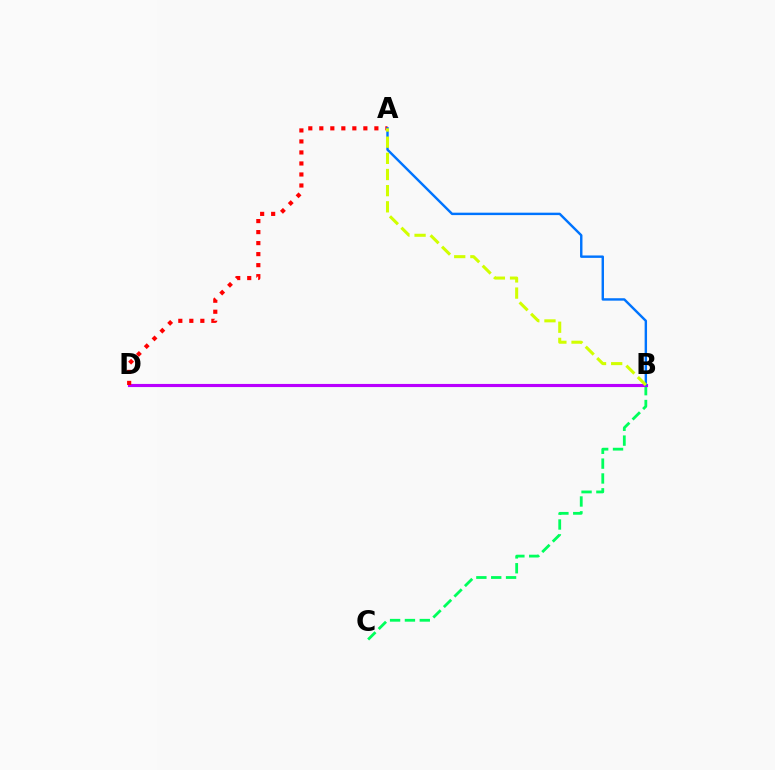{('B', 'C'): [{'color': '#00ff5c', 'line_style': 'dashed', 'thickness': 2.02}], ('B', 'D'): [{'color': '#b900ff', 'line_style': 'solid', 'thickness': 2.25}], ('A', 'D'): [{'color': '#ff0000', 'line_style': 'dotted', 'thickness': 2.99}], ('A', 'B'): [{'color': '#0074ff', 'line_style': 'solid', 'thickness': 1.74}, {'color': '#d1ff00', 'line_style': 'dashed', 'thickness': 2.19}]}